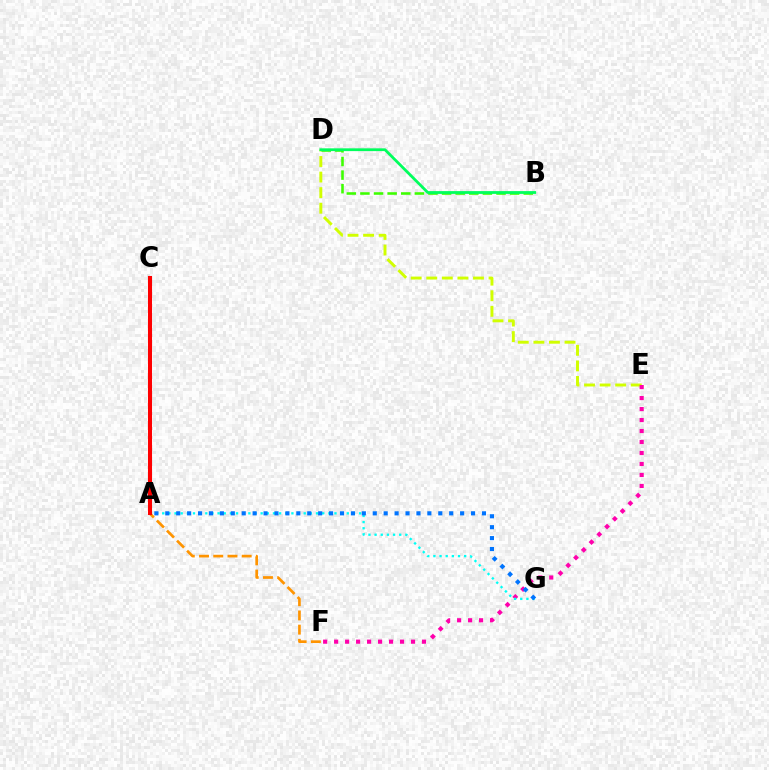{('D', 'E'): [{'color': '#d1ff00', 'line_style': 'dashed', 'thickness': 2.12}], ('A', 'C'): [{'color': '#b900ff', 'line_style': 'dotted', 'thickness': 1.64}, {'color': '#2500ff', 'line_style': 'dashed', 'thickness': 2.66}, {'color': '#ff0000', 'line_style': 'solid', 'thickness': 2.91}], ('E', 'F'): [{'color': '#ff00ac', 'line_style': 'dotted', 'thickness': 2.99}], ('B', 'D'): [{'color': '#3dff00', 'line_style': 'dashed', 'thickness': 1.85}, {'color': '#00ff5c', 'line_style': 'solid', 'thickness': 2.0}], ('C', 'F'): [{'color': '#ff9400', 'line_style': 'dashed', 'thickness': 1.93}], ('A', 'G'): [{'color': '#00fff6', 'line_style': 'dotted', 'thickness': 1.67}, {'color': '#0074ff', 'line_style': 'dotted', 'thickness': 2.97}]}